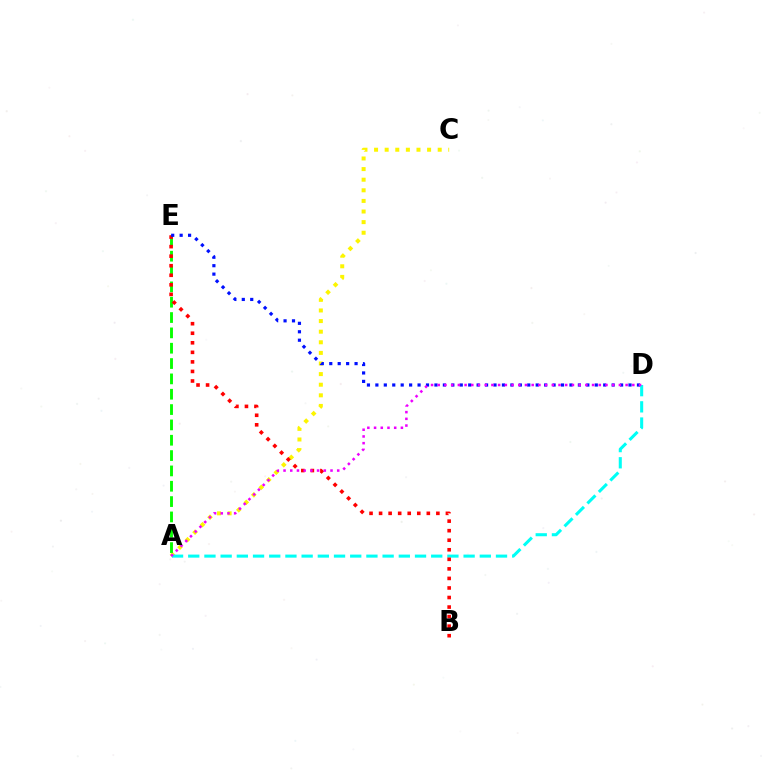{('A', 'C'): [{'color': '#fcf500', 'line_style': 'dotted', 'thickness': 2.88}], ('A', 'D'): [{'color': '#00fff6', 'line_style': 'dashed', 'thickness': 2.2}, {'color': '#ee00ff', 'line_style': 'dotted', 'thickness': 1.82}], ('A', 'E'): [{'color': '#08ff00', 'line_style': 'dashed', 'thickness': 2.08}], ('B', 'E'): [{'color': '#ff0000', 'line_style': 'dotted', 'thickness': 2.59}], ('D', 'E'): [{'color': '#0010ff', 'line_style': 'dotted', 'thickness': 2.29}]}